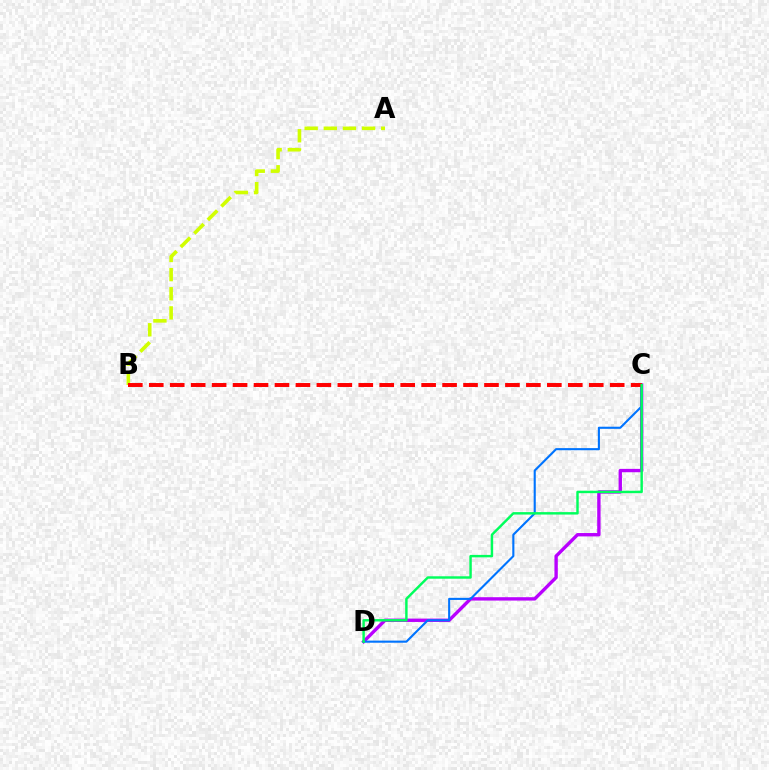{('C', 'D'): [{'color': '#b900ff', 'line_style': 'solid', 'thickness': 2.42}, {'color': '#0074ff', 'line_style': 'solid', 'thickness': 1.52}, {'color': '#00ff5c', 'line_style': 'solid', 'thickness': 1.76}], ('A', 'B'): [{'color': '#d1ff00', 'line_style': 'dashed', 'thickness': 2.6}], ('B', 'C'): [{'color': '#ff0000', 'line_style': 'dashed', 'thickness': 2.85}]}